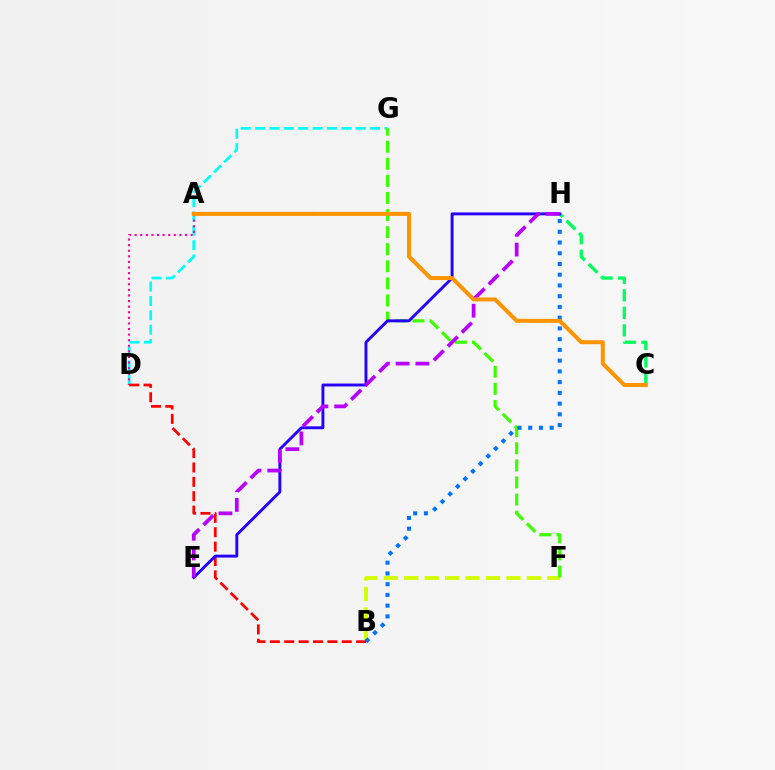{('C', 'H'): [{'color': '#00ff5c', 'line_style': 'dashed', 'thickness': 2.38}], ('D', 'G'): [{'color': '#00fff6', 'line_style': 'dashed', 'thickness': 1.95}], ('B', 'F'): [{'color': '#d1ff00', 'line_style': 'dashed', 'thickness': 2.78}], ('A', 'D'): [{'color': '#ff00ac', 'line_style': 'dotted', 'thickness': 1.52}], ('B', 'D'): [{'color': '#ff0000', 'line_style': 'dashed', 'thickness': 1.95}], ('F', 'G'): [{'color': '#3dff00', 'line_style': 'dashed', 'thickness': 2.32}], ('E', 'H'): [{'color': '#2500ff', 'line_style': 'solid', 'thickness': 2.09}, {'color': '#b900ff', 'line_style': 'dashed', 'thickness': 2.68}], ('B', 'H'): [{'color': '#0074ff', 'line_style': 'dotted', 'thickness': 2.92}], ('A', 'C'): [{'color': '#ff9400', 'line_style': 'solid', 'thickness': 2.89}]}